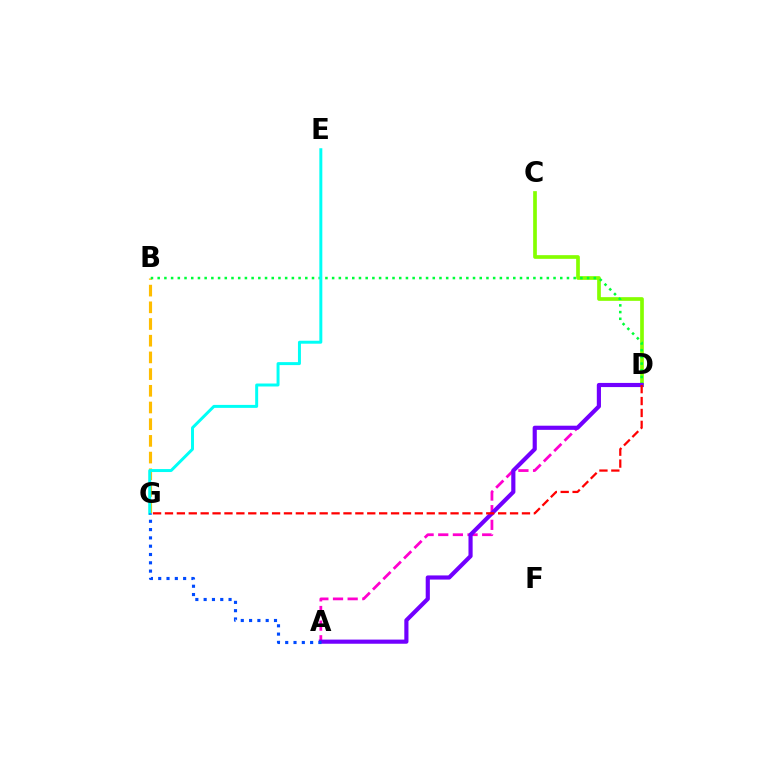{('C', 'D'): [{'color': '#84ff00', 'line_style': 'solid', 'thickness': 2.65}], ('B', 'G'): [{'color': '#ffbd00', 'line_style': 'dashed', 'thickness': 2.27}], ('B', 'D'): [{'color': '#00ff39', 'line_style': 'dotted', 'thickness': 1.82}], ('E', 'G'): [{'color': '#00fff6', 'line_style': 'solid', 'thickness': 2.14}], ('A', 'D'): [{'color': '#ff00cf', 'line_style': 'dashed', 'thickness': 1.99}, {'color': '#7200ff', 'line_style': 'solid', 'thickness': 2.99}], ('A', 'G'): [{'color': '#004bff', 'line_style': 'dotted', 'thickness': 2.26}], ('D', 'G'): [{'color': '#ff0000', 'line_style': 'dashed', 'thickness': 1.62}]}